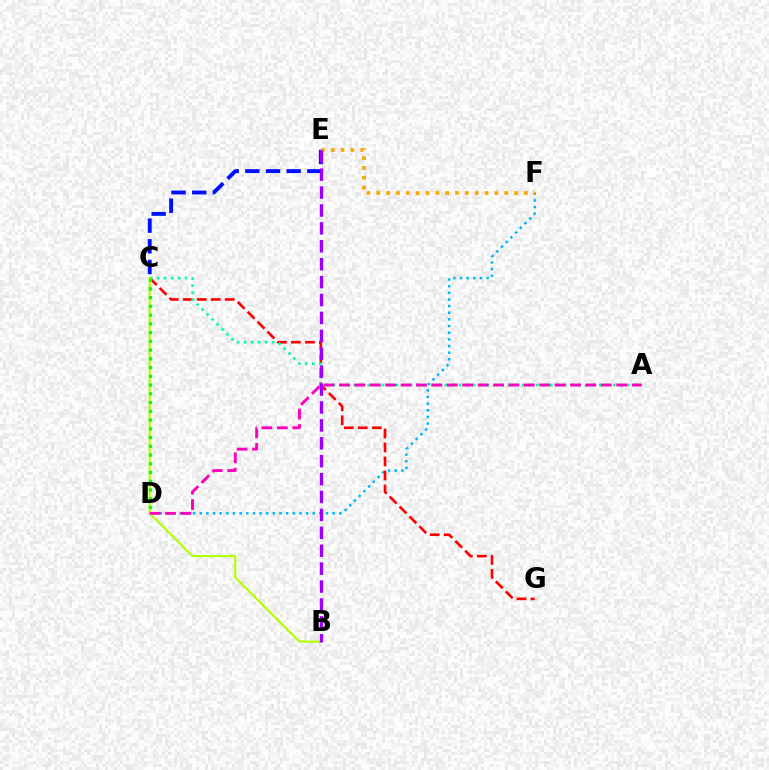{('D', 'F'): [{'color': '#00b5ff', 'line_style': 'dotted', 'thickness': 1.81}], ('C', 'E'): [{'color': '#0010ff', 'line_style': 'dashed', 'thickness': 2.81}], ('C', 'G'): [{'color': '#ff0000', 'line_style': 'dashed', 'thickness': 1.9}], ('A', 'C'): [{'color': '#00ff9d', 'line_style': 'dotted', 'thickness': 1.9}], ('E', 'F'): [{'color': '#ffa500', 'line_style': 'dotted', 'thickness': 2.67}], ('B', 'C'): [{'color': '#b3ff00', 'line_style': 'solid', 'thickness': 1.54}], ('B', 'E'): [{'color': '#9b00ff', 'line_style': 'dashed', 'thickness': 2.43}], ('C', 'D'): [{'color': '#08ff00', 'line_style': 'dotted', 'thickness': 2.38}], ('A', 'D'): [{'color': '#ff00bd', 'line_style': 'dashed', 'thickness': 2.09}]}